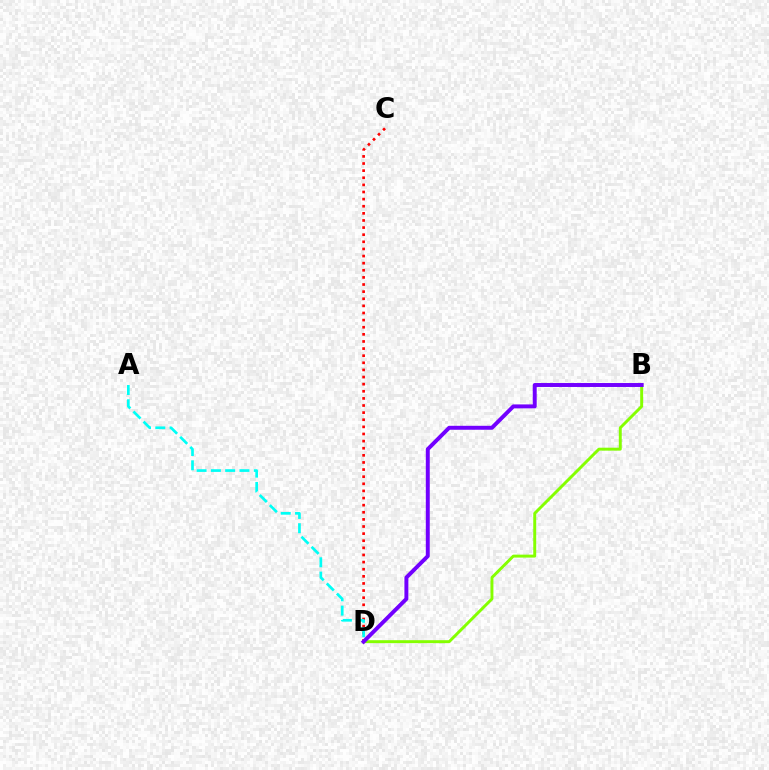{('C', 'D'): [{'color': '#ff0000', 'line_style': 'dotted', 'thickness': 1.93}], ('A', 'D'): [{'color': '#00fff6', 'line_style': 'dashed', 'thickness': 1.94}], ('B', 'D'): [{'color': '#84ff00', 'line_style': 'solid', 'thickness': 2.12}, {'color': '#7200ff', 'line_style': 'solid', 'thickness': 2.84}]}